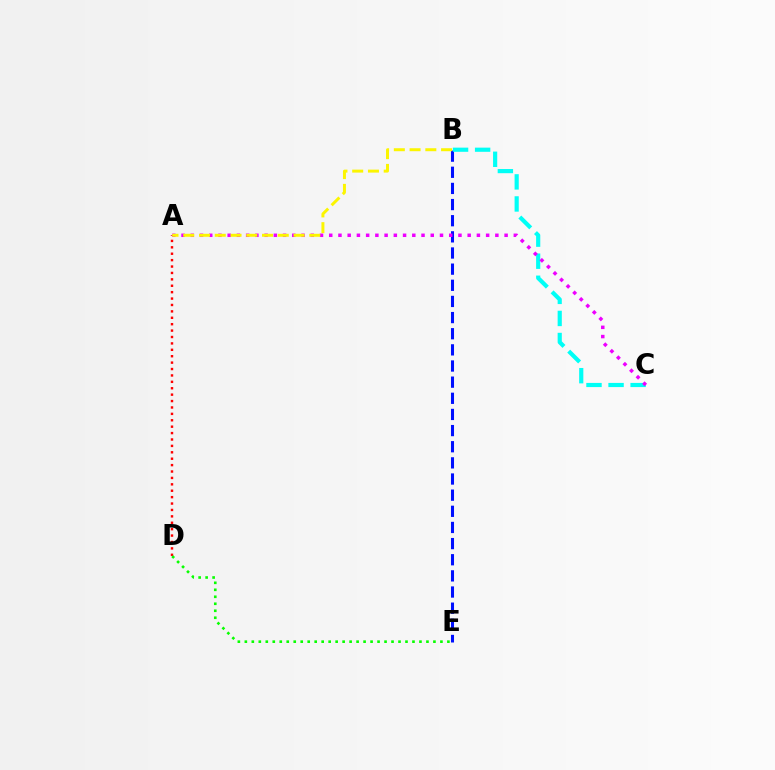{('B', 'E'): [{'color': '#0010ff', 'line_style': 'dashed', 'thickness': 2.19}], ('B', 'C'): [{'color': '#00fff6', 'line_style': 'dashed', 'thickness': 3.0}], ('A', 'D'): [{'color': '#ff0000', 'line_style': 'dotted', 'thickness': 1.74}], ('A', 'C'): [{'color': '#ee00ff', 'line_style': 'dotted', 'thickness': 2.51}], ('A', 'B'): [{'color': '#fcf500', 'line_style': 'dashed', 'thickness': 2.14}], ('D', 'E'): [{'color': '#08ff00', 'line_style': 'dotted', 'thickness': 1.9}]}